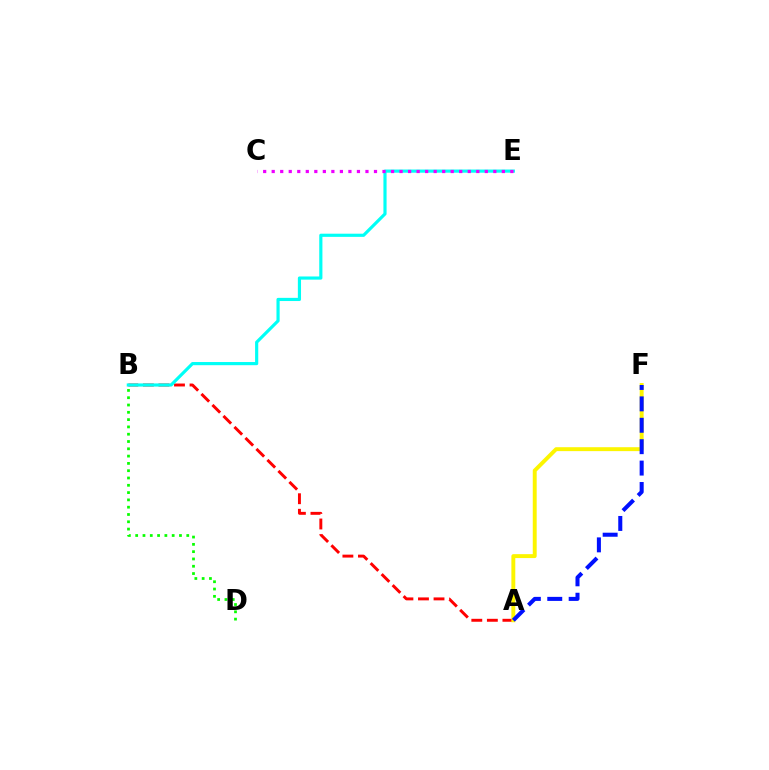{('A', 'B'): [{'color': '#ff0000', 'line_style': 'dashed', 'thickness': 2.11}], ('B', 'E'): [{'color': '#00fff6', 'line_style': 'solid', 'thickness': 2.28}], ('B', 'D'): [{'color': '#08ff00', 'line_style': 'dotted', 'thickness': 1.98}], ('A', 'F'): [{'color': '#fcf500', 'line_style': 'solid', 'thickness': 2.82}, {'color': '#0010ff', 'line_style': 'dashed', 'thickness': 2.91}], ('C', 'E'): [{'color': '#ee00ff', 'line_style': 'dotted', 'thickness': 2.32}]}